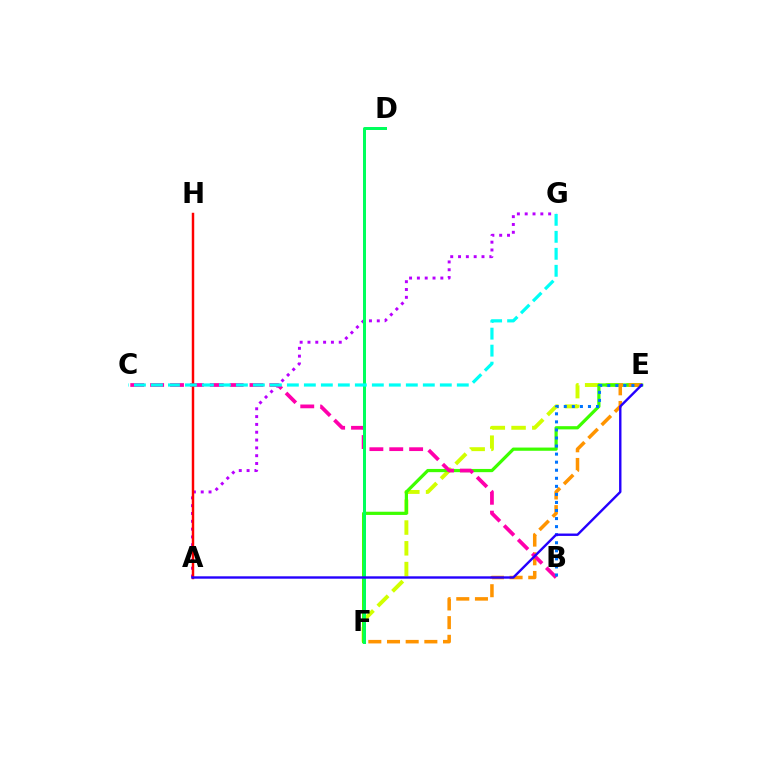{('E', 'F'): [{'color': '#d1ff00', 'line_style': 'dashed', 'thickness': 2.82}, {'color': '#3dff00', 'line_style': 'solid', 'thickness': 2.32}, {'color': '#ff9400', 'line_style': 'dashed', 'thickness': 2.54}], ('A', 'G'): [{'color': '#b900ff', 'line_style': 'dotted', 'thickness': 2.12}], ('B', 'C'): [{'color': '#ff00ac', 'line_style': 'dashed', 'thickness': 2.7}], ('D', 'F'): [{'color': '#00ff5c', 'line_style': 'solid', 'thickness': 2.15}], ('B', 'E'): [{'color': '#0074ff', 'line_style': 'dotted', 'thickness': 2.19}], ('A', 'H'): [{'color': '#ff0000', 'line_style': 'solid', 'thickness': 1.77}], ('A', 'E'): [{'color': '#2500ff', 'line_style': 'solid', 'thickness': 1.72}], ('C', 'G'): [{'color': '#00fff6', 'line_style': 'dashed', 'thickness': 2.31}]}